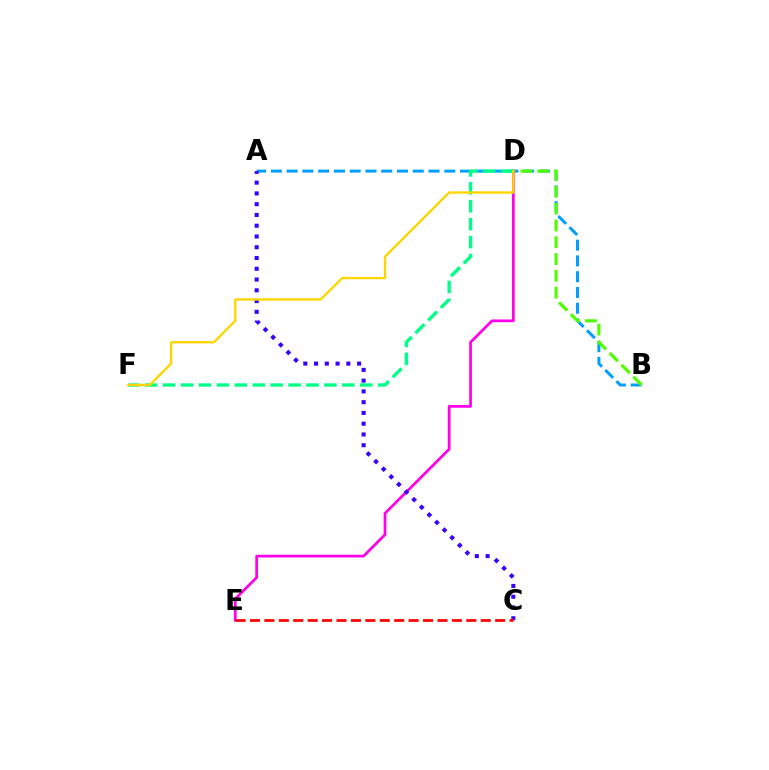{('A', 'B'): [{'color': '#009eff', 'line_style': 'dashed', 'thickness': 2.14}], ('B', 'D'): [{'color': '#4fff00', 'line_style': 'dashed', 'thickness': 2.28}], ('D', 'E'): [{'color': '#ff00ed', 'line_style': 'solid', 'thickness': 1.97}], ('A', 'C'): [{'color': '#3700ff', 'line_style': 'dotted', 'thickness': 2.92}], ('C', 'E'): [{'color': '#ff0000', 'line_style': 'dashed', 'thickness': 1.96}], ('D', 'F'): [{'color': '#00ff86', 'line_style': 'dashed', 'thickness': 2.43}, {'color': '#ffd500', 'line_style': 'solid', 'thickness': 1.69}]}